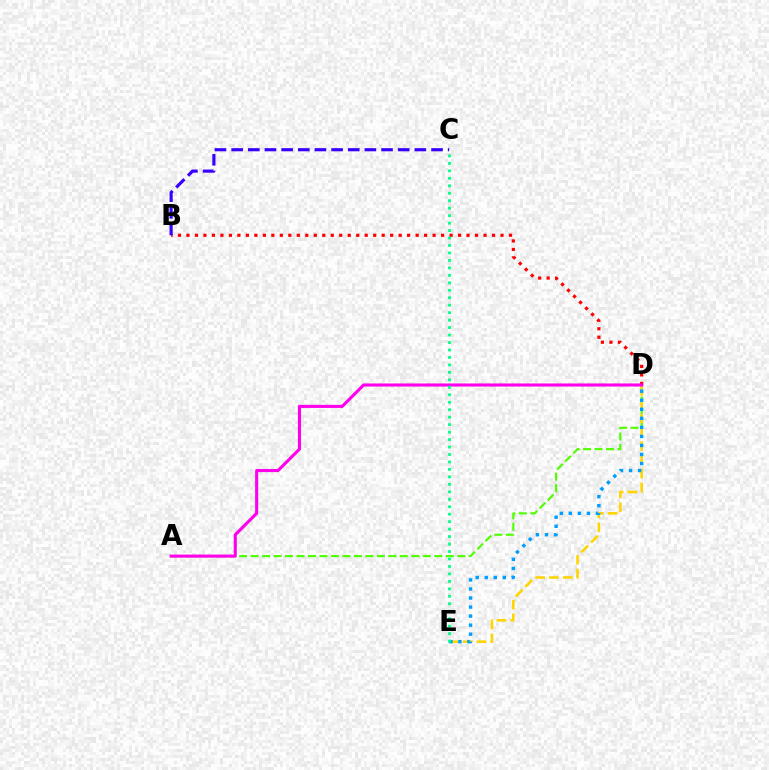{('A', 'D'): [{'color': '#4fff00', 'line_style': 'dashed', 'thickness': 1.56}, {'color': '#ff00ed', 'line_style': 'solid', 'thickness': 2.23}], ('D', 'E'): [{'color': '#ffd500', 'line_style': 'dashed', 'thickness': 1.87}, {'color': '#009eff', 'line_style': 'dotted', 'thickness': 2.46}], ('B', 'D'): [{'color': '#ff0000', 'line_style': 'dotted', 'thickness': 2.31}], ('C', 'E'): [{'color': '#00ff86', 'line_style': 'dotted', 'thickness': 2.03}], ('B', 'C'): [{'color': '#3700ff', 'line_style': 'dashed', 'thickness': 2.26}]}